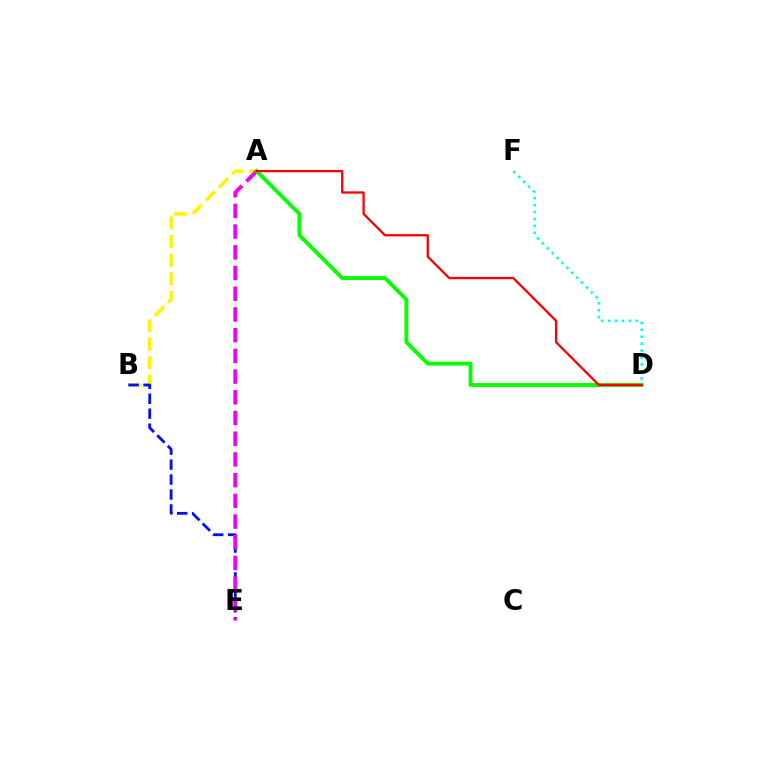{('A', 'B'): [{'color': '#fcf500', 'line_style': 'dashed', 'thickness': 2.52}], ('B', 'E'): [{'color': '#0010ff', 'line_style': 'dashed', 'thickness': 2.03}], ('A', 'E'): [{'color': '#ee00ff', 'line_style': 'dashed', 'thickness': 2.81}], ('A', 'D'): [{'color': '#08ff00', 'line_style': 'solid', 'thickness': 2.79}, {'color': '#ff0000', 'line_style': 'solid', 'thickness': 1.67}], ('D', 'F'): [{'color': '#00fff6', 'line_style': 'dotted', 'thickness': 1.88}]}